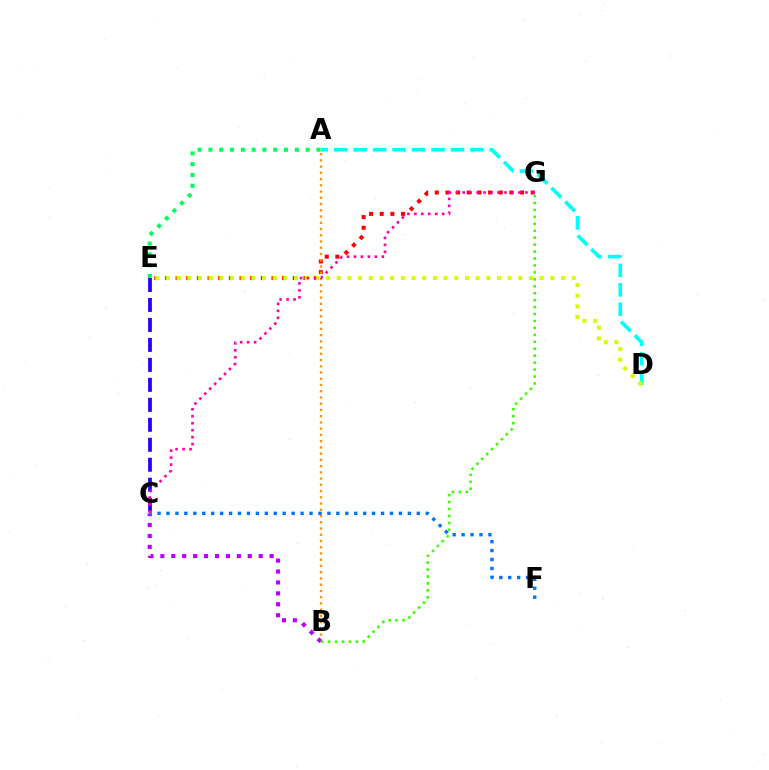{('C', 'E'): [{'color': '#2500ff', 'line_style': 'dashed', 'thickness': 2.71}], ('E', 'G'): [{'color': '#ff0000', 'line_style': 'dotted', 'thickness': 2.9}], ('A', 'D'): [{'color': '#00fff6', 'line_style': 'dashed', 'thickness': 2.64}], ('A', 'B'): [{'color': '#ff9400', 'line_style': 'dotted', 'thickness': 1.7}], ('B', 'C'): [{'color': '#b900ff', 'line_style': 'dotted', 'thickness': 2.97}], ('B', 'G'): [{'color': '#3dff00', 'line_style': 'dotted', 'thickness': 1.89}], ('D', 'E'): [{'color': '#d1ff00', 'line_style': 'dotted', 'thickness': 2.9}], ('A', 'E'): [{'color': '#00ff5c', 'line_style': 'dotted', 'thickness': 2.93}], ('C', 'F'): [{'color': '#0074ff', 'line_style': 'dotted', 'thickness': 2.43}], ('C', 'G'): [{'color': '#ff00ac', 'line_style': 'dotted', 'thickness': 1.89}]}